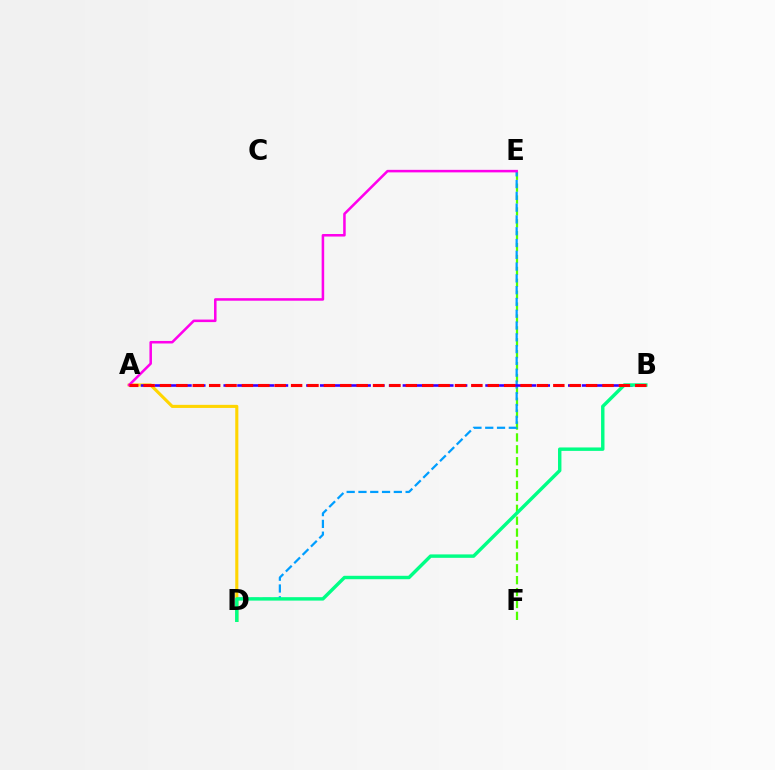{('E', 'F'): [{'color': '#4fff00', 'line_style': 'dashed', 'thickness': 1.62}], ('D', 'E'): [{'color': '#009eff', 'line_style': 'dashed', 'thickness': 1.6}], ('A', 'D'): [{'color': '#ffd500', 'line_style': 'solid', 'thickness': 2.23}], ('A', 'B'): [{'color': '#3700ff', 'line_style': 'dashed', 'thickness': 1.87}, {'color': '#ff0000', 'line_style': 'dashed', 'thickness': 2.23}], ('A', 'E'): [{'color': '#ff00ed', 'line_style': 'solid', 'thickness': 1.83}], ('B', 'D'): [{'color': '#00ff86', 'line_style': 'solid', 'thickness': 2.46}]}